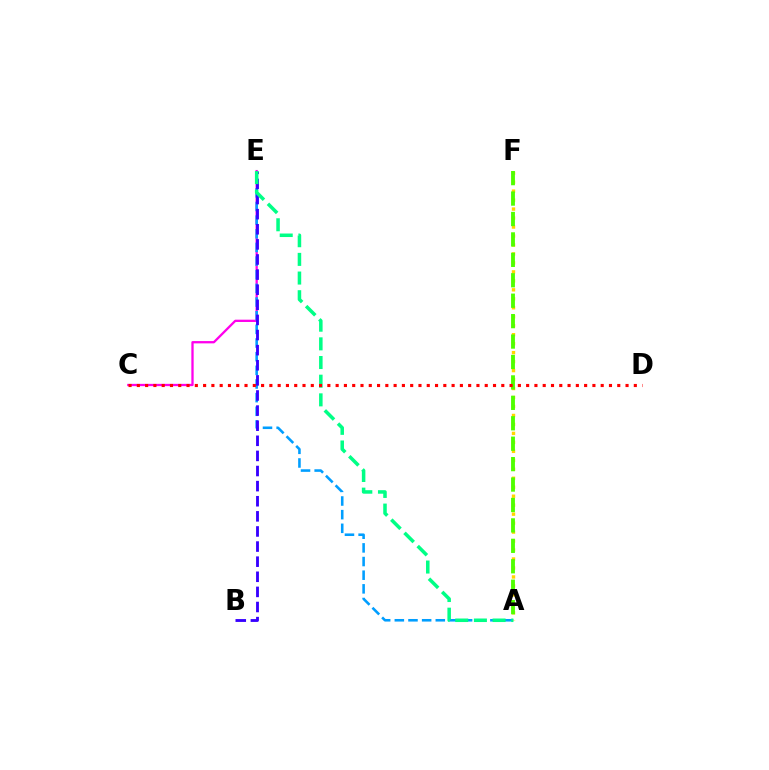{('C', 'E'): [{'color': '#ff00ed', 'line_style': 'solid', 'thickness': 1.65}], ('A', 'E'): [{'color': '#009eff', 'line_style': 'dashed', 'thickness': 1.85}, {'color': '#00ff86', 'line_style': 'dashed', 'thickness': 2.54}], ('A', 'F'): [{'color': '#ffd500', 'line_style': 'dotted', 'thickness': 2.44}, {'color': '#4fff00', 'line_style': 'dashed', 'thickness': 2.78}], ('B', 'E'): [{'color': '#3700ff', 'line_style': 'dashed', 'thickness': 2.05}], ('C', 'D'): [{'color': '#ff0000', 'line_style': 'dotted', 'thickness': 2.25}]}